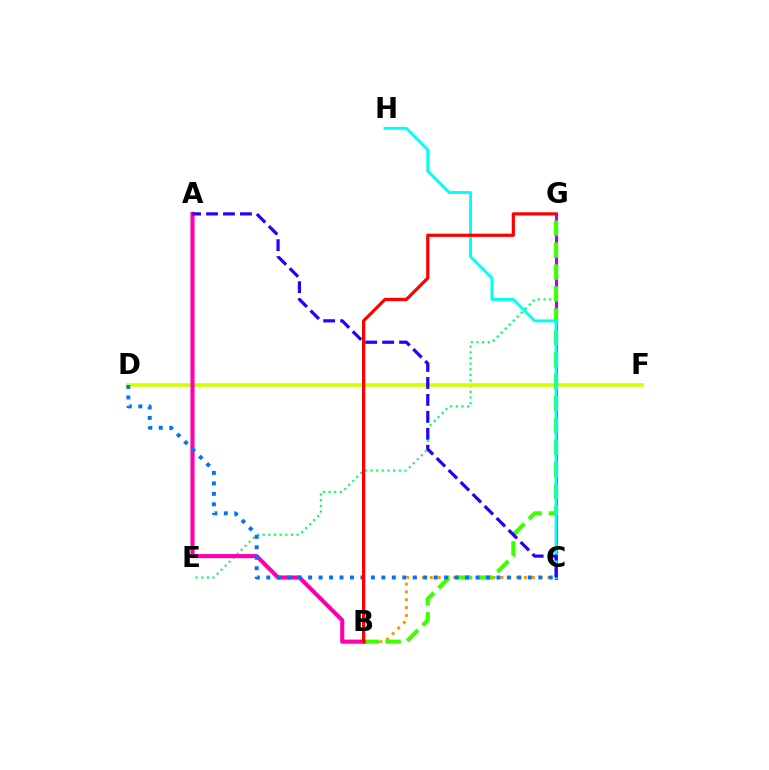{('E', 'G'): [{'color': '#00ff5c', 'line_style': 'dotted', 'thickness': 1.54}], ('D', 'F'): [{'color': '#d1ff00', 'line_style': 'solid', 'thickness': 2.61}], ('B', 'C'): [{'color': '#ff9400', 'line_style': 'dotted', 'thickness': 2.13}], ('C', 'G'): [{'color': '#b900ff', 'line_style': 'solid', 'thickness': 2.23}], ('B', 'G'): [{'color': '#3dff00', 'line_style': 'dashed', 'thickness': 2.98}, {'color': '#ff0000', 'line_style': 'solid', 'thickness': 2.32}], ('A', 'B'): [{'color': '#ff00ac', 'line_style': 'solid', 'thickness': 2.96}], ('C', 'H'): [{'color': '#00fff6', 'line_style': 'solid', 'thickness': 2.07}], ('A', 'C'): [{'color': '#2500ff', 'line_style': 'dashed', 'thickness': 2.3}], ('C', 'D'): [{'color': '#0074ff', 'line_style': 'dotted', 'thickness': 2.84}]}